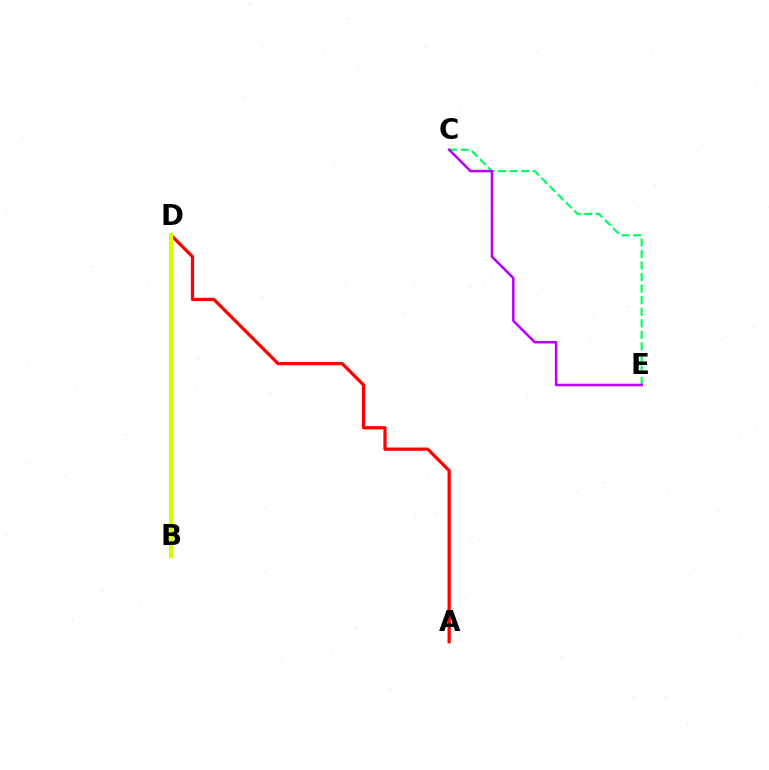{('B', 'D'): [{'color': '#0074ff', 'line_style': 'solid', 'thickness': 1.81}, {'color': '#d1ff00', 'line_style': 'solid', 'thickness': 2.98}], ('A', 'D'): [{'color': '#ff0000', 'line_style': 'solid', 'thickness': 2.34}], ('C', 'E'): [{'color': '#00ff5c', 'line_style': 'dashed', 'thickness': 1.57}, {'color': '#b900ff', 'line_style': 'solid', 'thickness': 1.82}]}